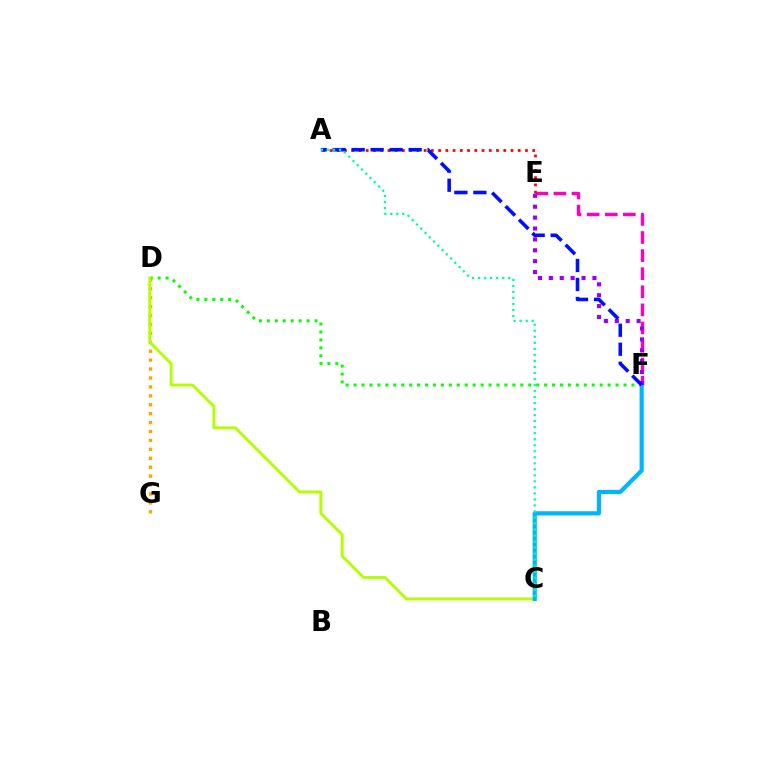{('D', 'F'): [{'color': '#08ff00', 'line_style': 'dotted', 'thickness': 2.16}], ('D', 'G'): [{'color': '#ffa500', 'line_style': 'dotted', 'thickness': 2.42}], ('E', 'F'): [{'color': '#ff00bd', 'line_style': 'dashed', 'thickness': 2.46}, {'color': '#9b00ff', 'line_style': 'dotted', 'thickness': 2.96}], ('A', 'E'): [{'color': '#ff0000', 'line_style': 'dotted', 'thickness': 1.97}], ('C', 'D'): [{'color': '#b3ff00', 'line_style': 'solid', 'thickness': 2.09}], ('C', 'F'): [{'color': '#00b5ff', 'line_style': 'solid', 'thickness': 2.99}], ('A', 'F'): [{'color': '#0010ff', 'line_style': 'dashed', 'thickness': 2.58}], ('A', 'C'): [{'color': '#00ff9d', 'line_style': 'dotted', 'thickness': 1.64}]}